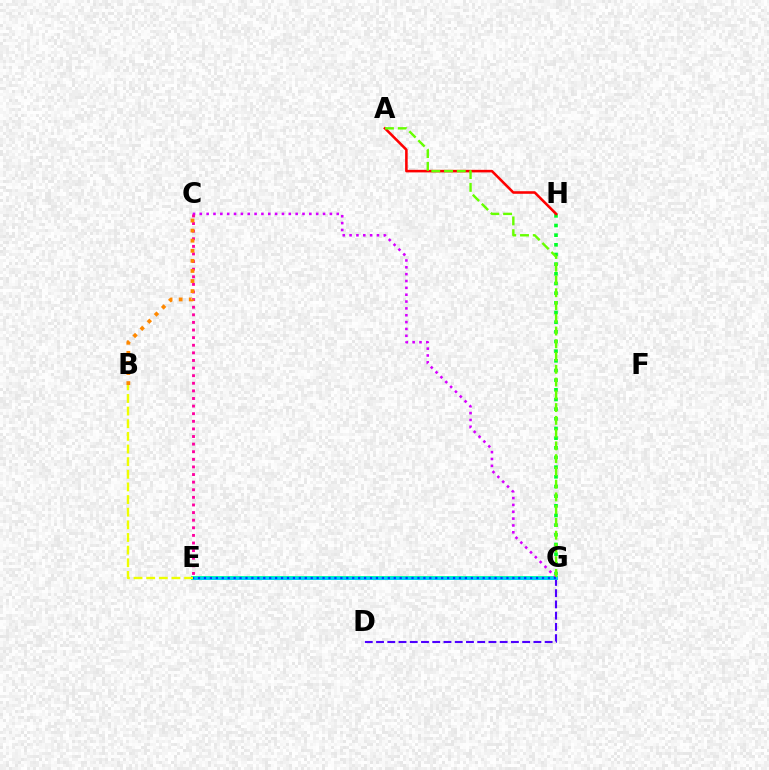{('G', 'H'): [{'color': '#00ff27', 'line_style': 'dotted', 'thickness': 2.63}], ('A', 'H'): [{'color': '#ff0000', 'line_style': 'solid', 'thickness': 1.85}], ('E', 'G'): [{'color': '#00ffaf', 'line_style': 'solid', 'thickness': 2.86}, {'color': '#00c7ff', 'line_style': 'solid', 'thickness': 1.97}, {'color': '#003fff', 'line_style': 'dotted', 'thickness': 1.61}], ('C', 'G'): [{'color': '#d600ff', 'line_style': 'dotted', 'thickness': 1.86}], ('D', 'G'): [{'color': '#4f00ff', 'line_style': 'dashed', 'thickness': 1.53}], ('A', 'G'): [{'color': '#66ff00', 'line_style': 'dashed', 'thickness': 1.73}], ('C', 'E'): [{'color': '#ff00a0', 'line_style': 'dotted', 'thickness': 2.07}], ('B', 'C'): [{'color': '#ff8800', 'line_style': 'dotted', 'thickness': 2.74}], ('B', 'E'): [{'color': '#eeff00', 'line_style': 'dashed', 'thickness': 1.72}]}